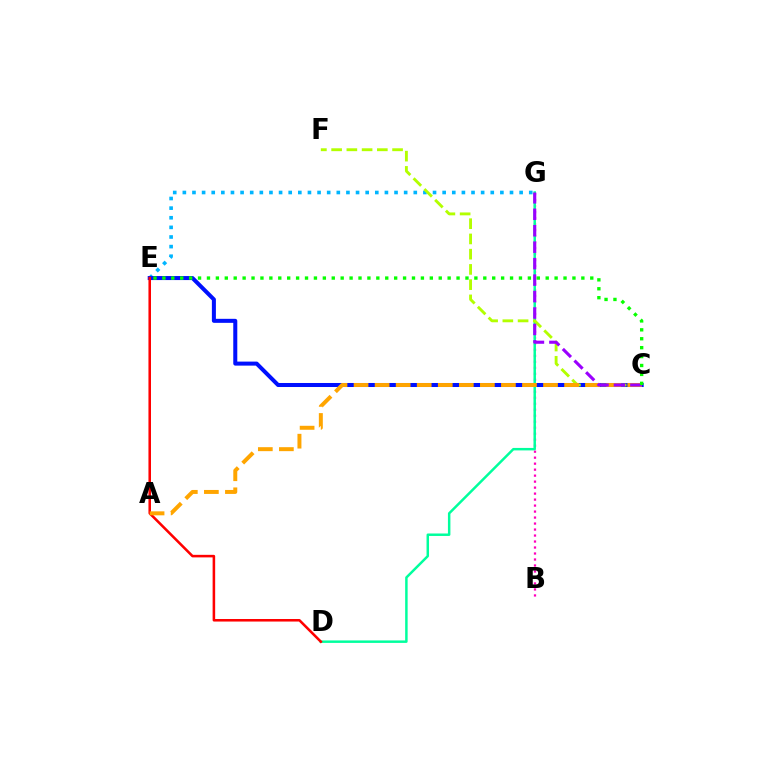{('B', 'G'): [{'color': '#ff00bd', 'line_style': 'dotted', 'thickness': 1.63}], ('E', 'G'): [{'color': '#00b5ff', 'line_style': 'dotted', 'thickness': 2.61}], ('C', 'E'): [{'color': '#0010ff', 'line_style': 'solid', 'thickness': 2.9}, {'color': '#08ff00', 'line_style': 'dotted', 'thickness': 2.42}], ('D', 'G'): [{'color': '#00ff9d', 'line_style': 'solid', 'thickness': 1.78}], ('C', 'F'): [{'color': '#b3ff00', 'line_style': 'dashed', 'thickness': 2.07}], ('D', 'E'): [{'color': '#ff0000', 'line_style': 'solid', 'thickness': 1.84}], ('A', 'C'): [{'color': '#ffa500', 'line_style': 'dashed', 'thickness': 2.86}], ('C', 'G'): [{'color': '#9b00ff', 'line_style': 'dashed', 'thickness': 2.24}]}